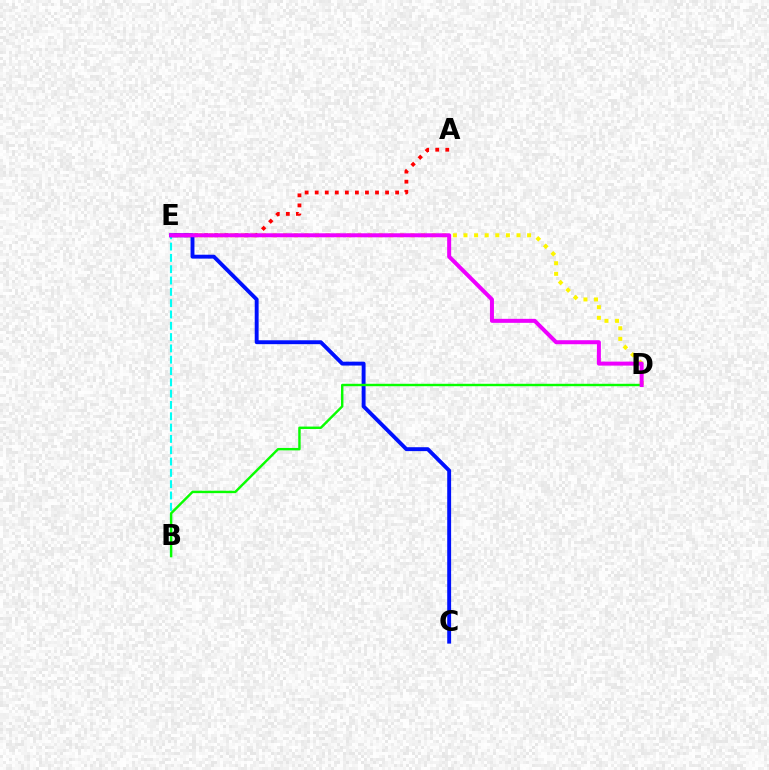{('A', 'E'): [{'color': '#ff0000', 'line_style': 'dotted', 'thickness': 2.73}], ('D', 'E'): [{'color': '#fcf500', 'line_style': 'dotted', 'thickness': 2.88}, {'color': '#ee00ff', 'line_style': 'solid', 'thickness': 2.88}], ('B', 'E'): [{'color': '#00fff6', 'line_style': 'dashed', 'thickness': 1.54}], ('C', 'E'): [{'color': '#0010ff', 'line_style': 'solid', 'thickness': 2.8}], ('B', 'D'): [{'color': '#08ff00', 'line_style': 'solid', 'thickness': 1.74}]}